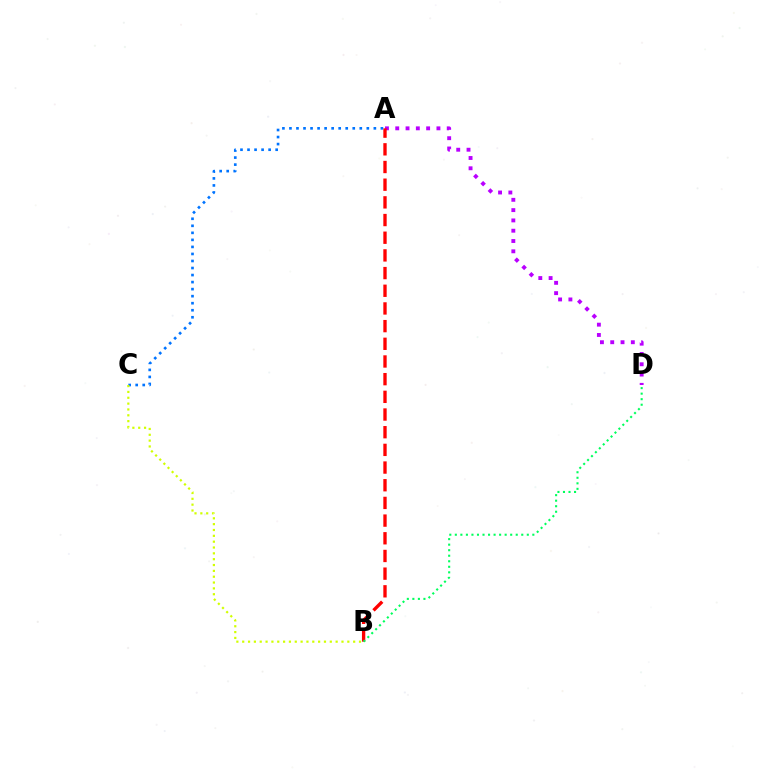{('A', 'D'): [{'color': '#b900ff', 'line_style': 'dotted', 'thickness': 2.8}], ('A', 'B'): [{'color': '#ff0000', 'line_style': 'dashed', 'thickness': 2.4}], ('A', 'C'): [{'color': '#0074ff', 'line_style': 'dotted', 'thickness': 1.91}], ('B', 'D'): [{'color': '#00ff5c', 'line_style': 'dotted', 'thickness': 1.5}], ('B', 'C'): [{'color': '#d1ff00', 'line_style': 'dotted', 'thickness': 1.59}]}